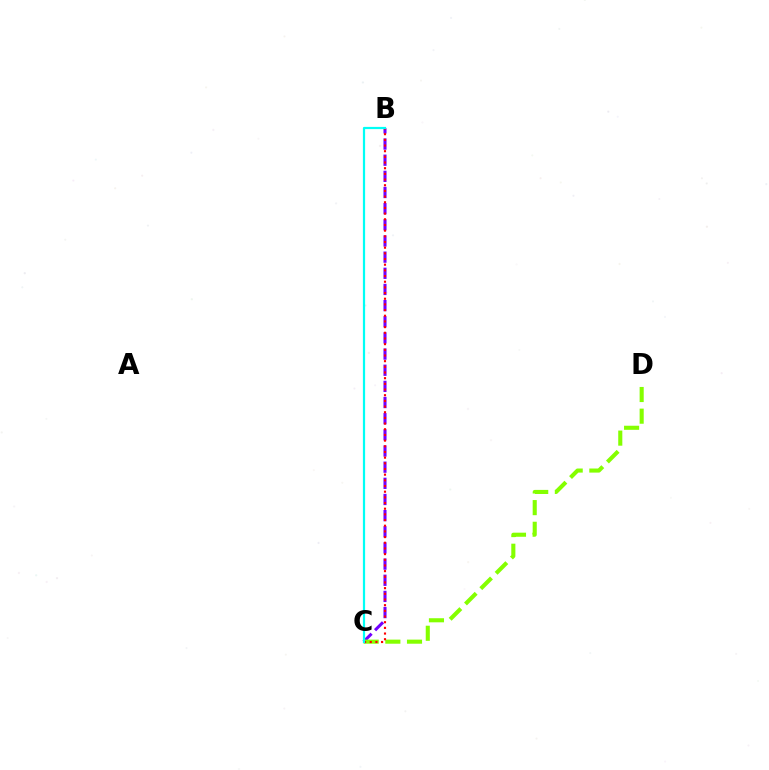{('B', 'C'): [{'color': '#7200ff', 'line_style': 'dashed', 'thickness': 2.19}, {'color': '#ff0000', 'line_style': 'dotted', 'thickness': 1.54}, {'color': '#00fff6', 'line_style': 'solid', 'thickness': 1.6}], ('C', 'D'): [{'color': '#84ff00', 'line_style': 'dashed', 'thickness': 2.94}]}